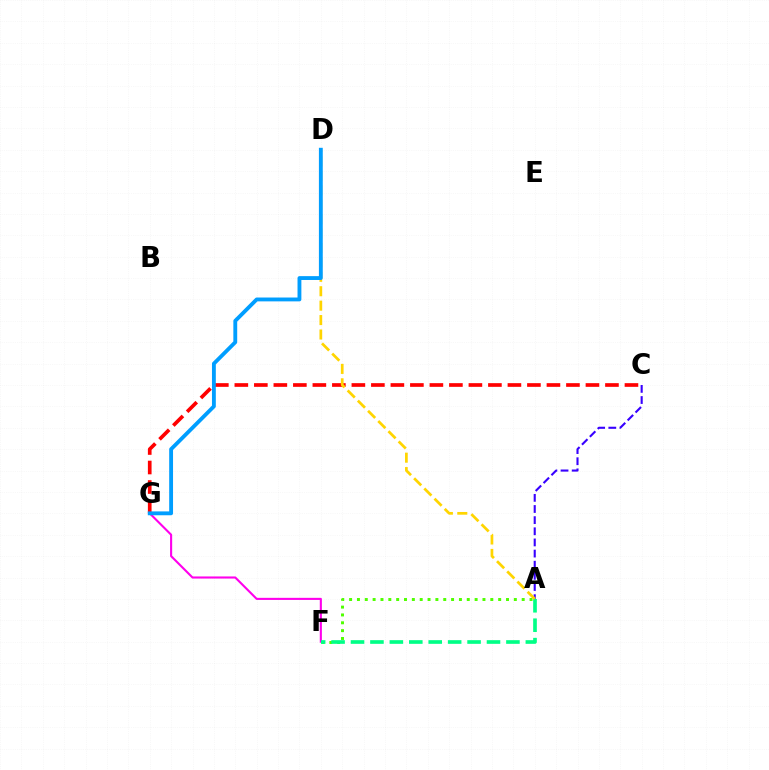{('C', 'G'): [{'color': '#ff0000', 'line_style': 'dashed', 'thickness': 2.65}], ('A', 'C'): [{'color': '#3700ff', 'line_style': 'dashed', 'thickness': 1.51}], ('F', 'G'): [{'color': '#ff00ed', 'line_style': 'solid', 'thickness': 1.52}], ('A', 'F'): [{'color': '#4fff00', 'line_style': 'dotted', 'thickness': 2.13}, {'color': '#00ff86', 'line_style': 'dashed', 'thickness': 2.64}], ('A', 'D'): [{'color': '#ffd500', 'line_style': 'dashed', 'thickness': 1.96}], ('D', 'G'): [{'color': '#009eff', 'line_style': 'solid', 'thickness': 2.77}]}